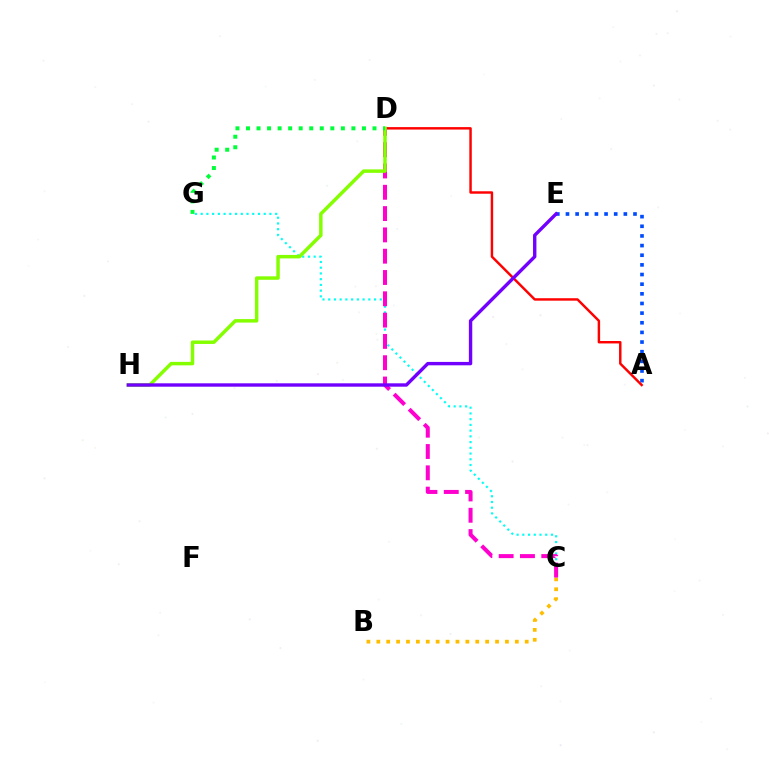{('A', 'E'): [{'color': '#004bff', 'line_style': 'dotted', 'thickness': 2.62}], ('A', 'D'): [{'color': '#ff0000', 'line_style': 'solid', 'thickness': 1.76}], ('C', 'G'): [{'color': '#00fff6', 'line_style': 'dotted', 'thickness': 1.56}], ('B', 'C'): [{'color': '#ffbd00', 'line_style': 'dotted', 'thickness': 2.69}], ('C', 'D'): [{'color': '#ff00cf', 'line_style': 'dashed', 'thickness': 2.89}], ('D', 'H'): [{'color': '#84ff00', 'line_style': 'solid', 'thickness': 2.5}], ('E', 'H'): [{'color': '#7200ff', 'line_style': 'solid', 'thickness': 2.44}], ('D', 'G'): [{'color': '#00ff39', 'line_style': 'dotted', 'thickness': 2.86}]}